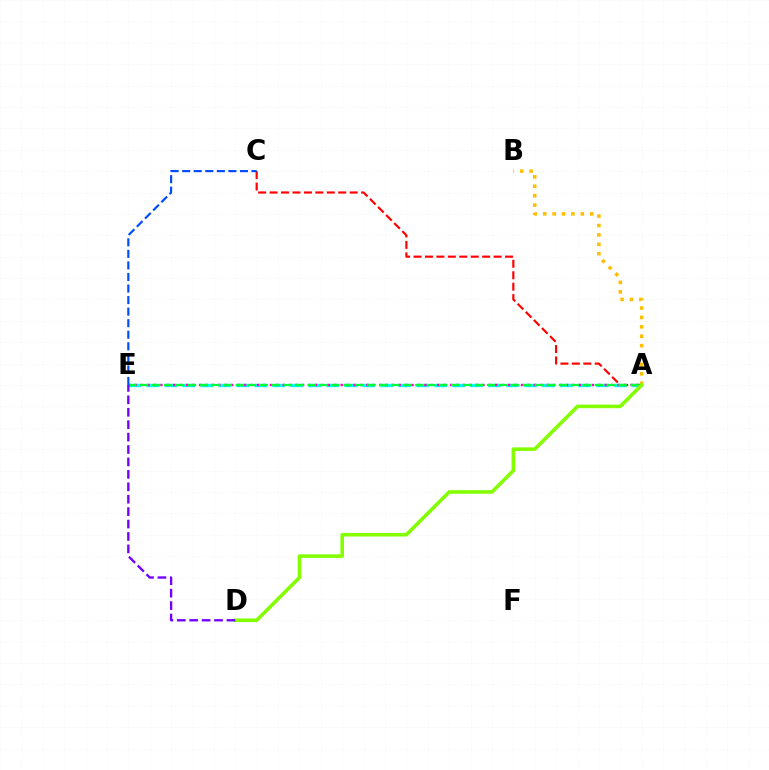{('A', 'B'): [{'color': '#ffbd00', 'line_style': 'dotted', 'thickness': 2.55}], ('A', 'E'): [{'color': '#00fff6', 'line_style': 'dashed', 'thickness': 2.44}, {'color': '#ff00cf', 'line_style': 'dotted', 'thickness': 1.75}, {'color': '#00ff39', 'line_style': 'dashed', 'thickness': 1.63}], ('A', 'C'): [{'color': '#ff0000', 'line_style': 'dashed', 'thickness': 1.55}], ('C', 'E'): [{'color': '#004bff', 'line_style': 'dashed', 'thickness': 1.57}], ('A', 'D'): [{'color': '#84ff00', 'line_style': 'solid', 'thickness': 2.59}], ('D', 'E'): [{'color': '#7200ff', 'line_style': 'dashed', 'thickness': 1.69}]}